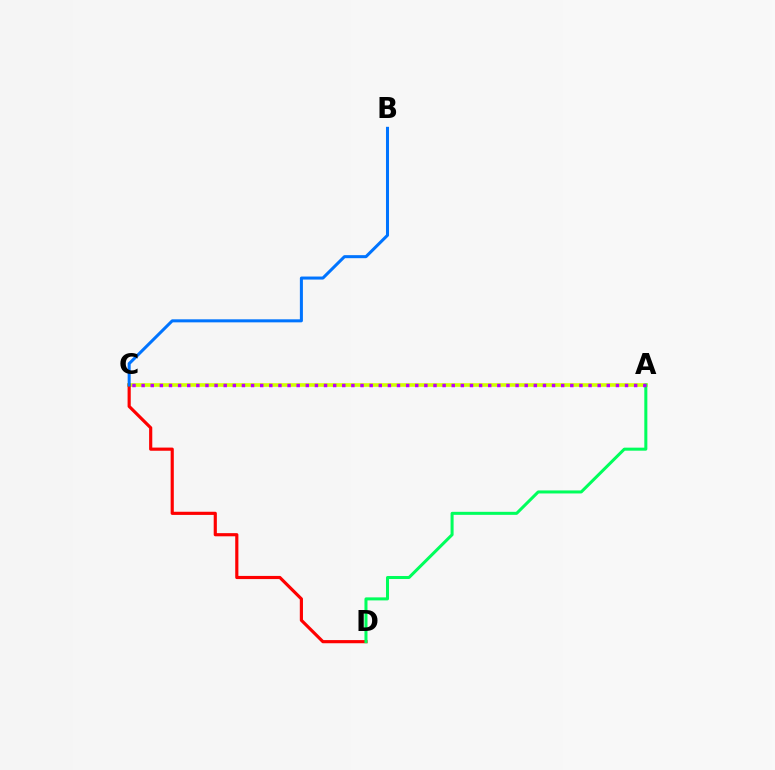{('A', 'C'): [{'color': '#d1ff00', 'line_style': 'solid', 'thickness': 2.61}, {'color': '#b900ff', 'line_style': 'dotted', 'thickness': 2.48}], ('C', 'D'): [{'color': '#ff0000', 'line_style': 'solid', 'thickness': 2.27}], ('B', 'C'): [{'color': '#0074ff', 'line_style': 'solid', 'thickness': 2.18}], ('A', 'D'): [{'color': '#00ff5c', 'line_style': 'solid', 'thickness': 2.18}]}